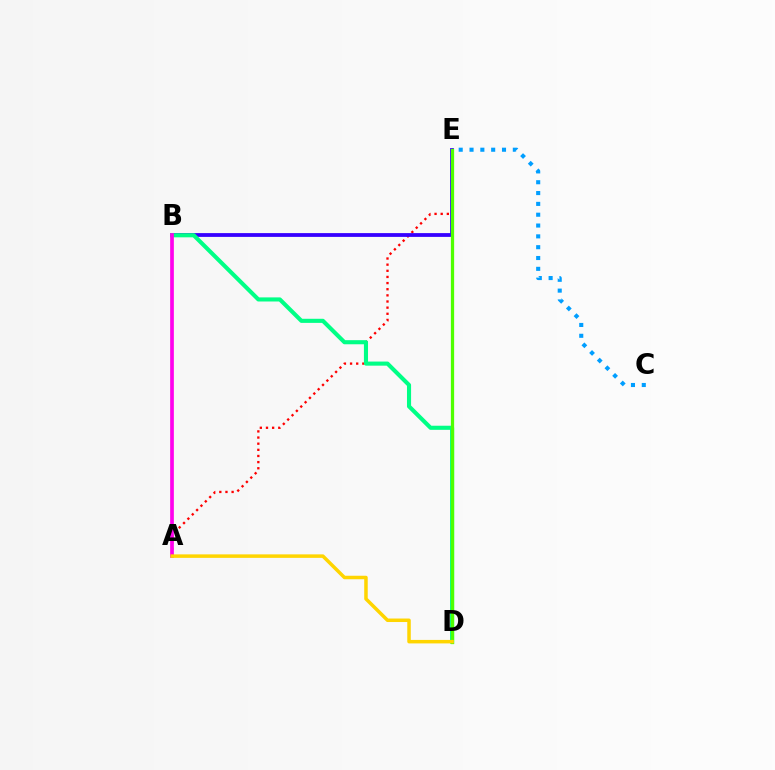{('A', 'E'): [{'color': '#ff0000', 'line_style': 'dotted', 'thickness': 1.67}], ('B', 'E'): [{'color': '#3700ff', 'line_style': 'solid', 'thickness': 2.73}], ('B', 'D'): [{'color': '#00ff86', 'line_style': 'solid', 'thickness': 2.95}], ('C', 'E'): [{'color': '#009eff', 'line_style': 'dotted', 'thickness': 2.94}], ('D', 'E'): [{'color': '#4fff00', 'line_style': 'solid', 'thickness': 2.34}], ('A', 'B'): [{'color': '#ff00ed', 'line_style': 'solid', 'thickness': 2.66}], ('A', 'D'): [{'color': '#ffd500', 'line_style': 'solid', 'thickness': 2.52}]}